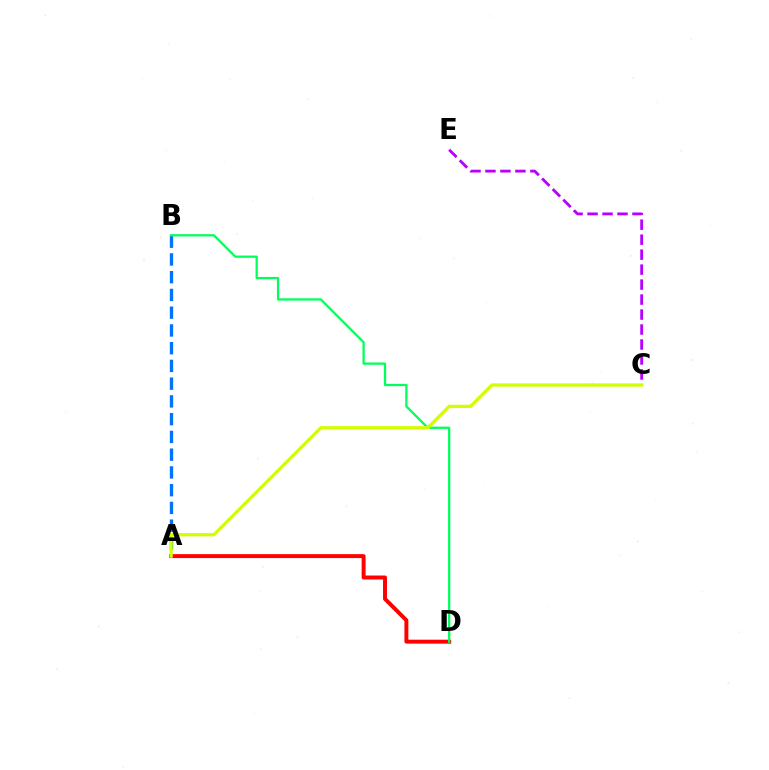{('A', 'B'): [{'color': '#0074ff', 'line_style': 'dashed', 'thickness': 2.41}], ('C', 'E'): [{'color': '#b900ff', 'line_style': 'dashed', 'thickness': 2.03}], ('A', 'D'): [{'color': '#ff0000', 'line_style': 'solid', 'thickness': 2.84}], ('B', 'D'): [{'color': '#00ff5c', 'line_style': 'solid', 'thickness': 1.63}], ('A', 'C'): [{'color': '#d1ff00', 'line_style': 'solid', 'thickness': 2.36}]}